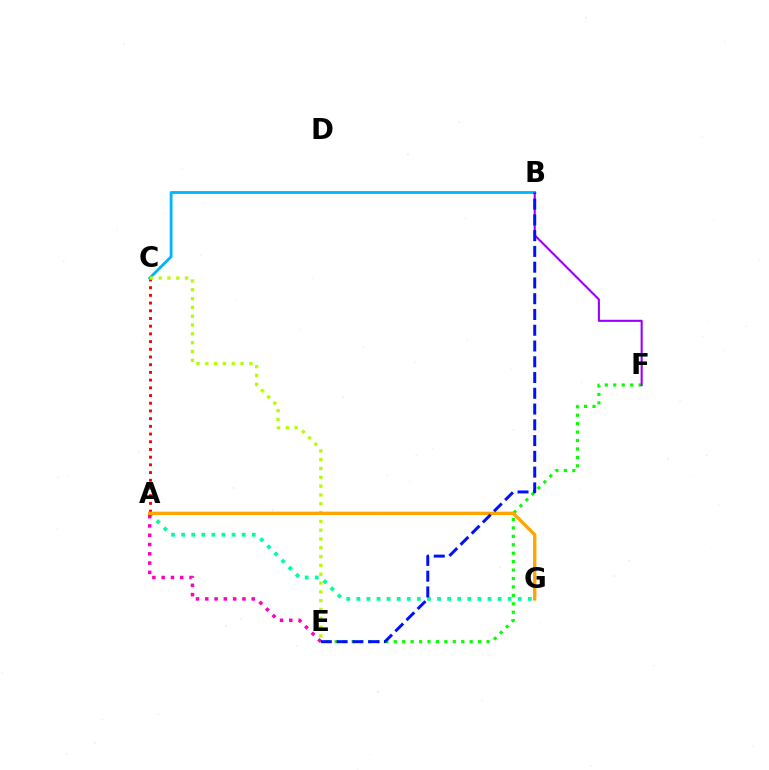{('A', 'C'): [{'color': '#ff0000', 'line_style': 'dotted', 'thickness': 2.09}], ('E', 'F'): [{'color': '#08ff00', 'line_style': 'dotted', 'thickness': 2.29}], ('A', 'G'): [{'color': '#00ff9d', 'line_style': 'dotted', 'thickness': 2.74}, {'color': '#ffa500', 'line_style': 'solid', 'thickness': 2.41}], ('B', 'F'): [{'color': '#9b00ff', 'line_style': 'solid', 'thickness': 1.51}], ('B', 'C'): [{'color': '#00b5ff', 'line_style': 'solid', 'thickness': 2.03}], ('C', 'E'): [{'color': '#b3ff00', 'line_style': 'dotted', 'thickness': 2.39}], ('A', 'E'): [{'color': '#ff00bd', 'line_style': 'dotted', 'thickness': 2.52}], ('B', 'E'): [{'color': '#0010ff', 'line_style': 'dashed', 'thickness': 2.14}]}